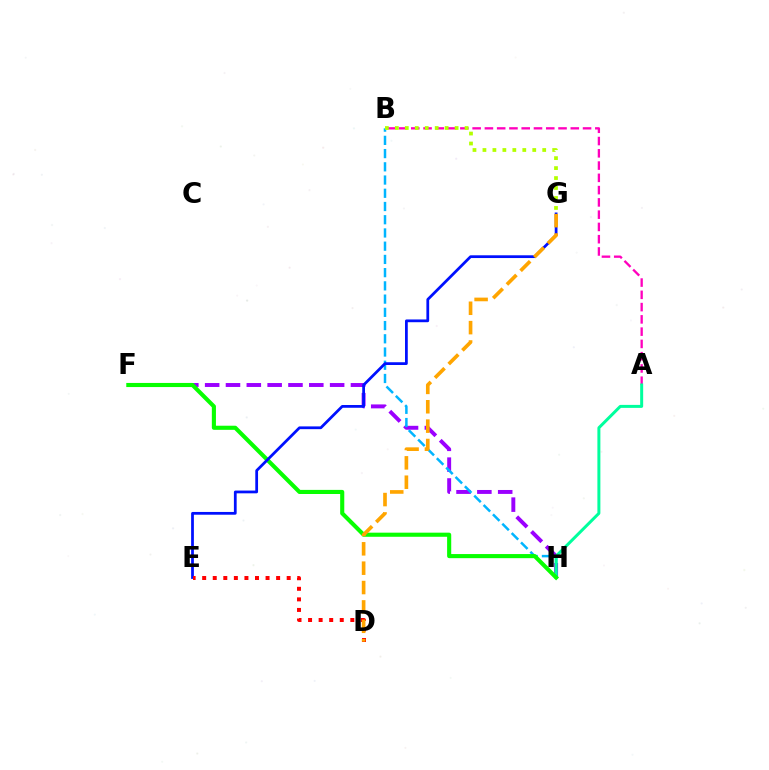{('F', 'H'): [{'color': '#9b00ff', 'line_style': 'dashed', 'thickness': 2.83}, {'color': '#08ff00', 'line_style': 'solid', 'thickness': 2.96}], ('A', 'B'): [{'color': '#ff00bd', 'line_style': 'dashed', 'thickness': 1.67}], ('B', 'H'): [{'color': '#00b5ff', 'line_style': 'dashed', 'thickness': 1.8}], ('A', 'H'): [{'color': '#00ff9d', 'line_style': 'solid', 'thickness': 2.15}], ('B', 'G'): [{'color': '#b3ff00', 'line_style': 'dotted', 'thickness': 2.71}], ('E', 'G'): [{'color': '#0010ff', 'line_style': 'solid', 'thickness': 1.99}], ('D', 'E'): [{'color': '#ff0000', 'line_style': 'dotted', 'thickness': 2.87}], ('D', 'G'): [{'color': '#ffa500', 'line_style': 'dashed', 'thickness': 2.63}]}